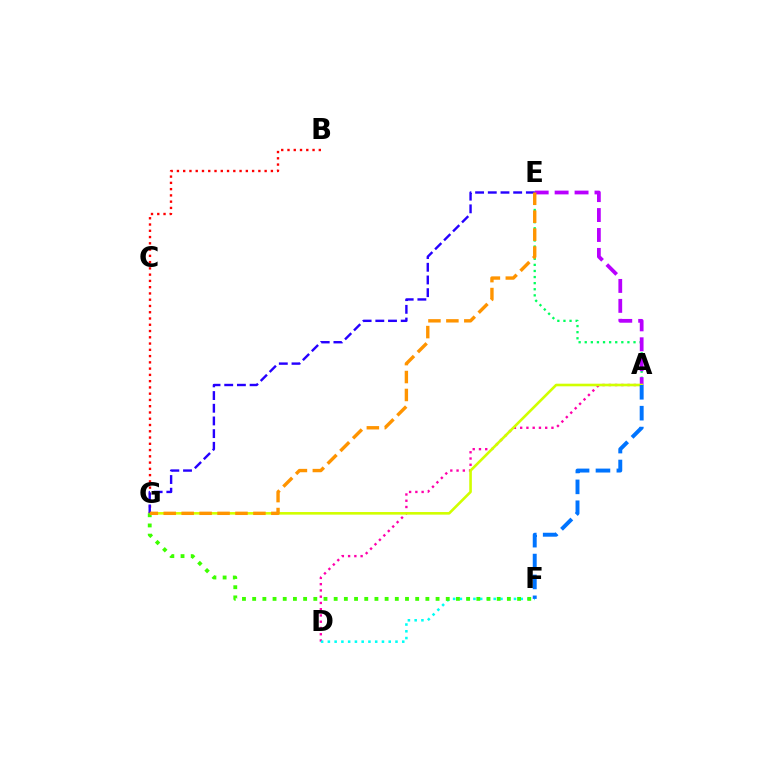{('A', 'E'): [{'color': '#00ff5c', 'line_style': 'dotted', 'thickness': 1.66}, {'color': '#b900ff', 'line_style': 'dashed', 'thickness': 2.71}], ('A', 'D'): [{'color': '#ff00ac', 'line_style': 'dotted', 'thickness': 1.7}], ('A', 'G'): [{'color': '#d1ff00', 'line_style': 'solid', 'thickness': 1.88}], ('B', 'G'): [{'color': '#ff0000', 'line_style': 'dotted', 'thickness': 1.7}], ('E', 'G'): [{'color': '#2500ff', 'line_style': 'dashed', 'thickness': 1.72}, {'color': '#ff9400', 'line_style': 'dashed', 'thickness': 2.44}], ('D', 'F'): [{'color': '#00fff6', 'line_style': 'dotted', 'thickness': 1.84}], ('A', 'F'): [{'color': '#0074ff', 'line_style': 'dashed', 'thickness': 2.84}], ('F', 'G'): [{'color': '#3dff00', 'line_style': 'dotted', 'thickness': 2.77}]}